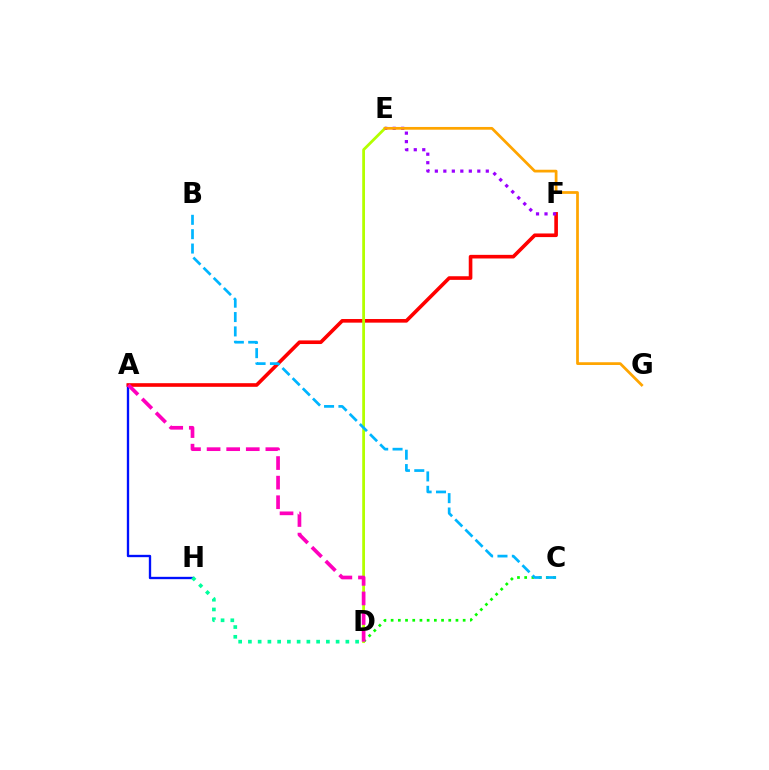{('C', 'D'): [{'color': '#08ff00', 'line_style': 'dotted', 'thickness': 1.96}], ('A', 'H'): [{'color': '#0010ff', 'line_style': 'solid', 'thickness': 1.69}], ('A', 'F'): [{'color': '#ff0000', 'line_style': 'solid', 'thickness': 2.61}], ('D', 'E'): [{'color': '#b3ff00', 'line_style': 'solid', 'thickness': 2.0}], ('D', 'H'): [{'color': '#00ff9d', 'line_style': 'dotted', 'thickness': 2.65}], ('E', 'F'): [{'color': '#9b00ff', 'line_style': 'dotted', 'thickness': 2.31}], ('E', 'G'): [{'color': '#ffa500', 'line_style': 'solid', 'thickness': 1.98}], ('B', 'C'): [{'color': '#00b5ff', 'line_style': 'dashed', 'thickness': 1.95}], ('A', 'D'): [{'color': '#ff00bd', 'line_style': 'dashed', 'thickness': 2.66}]}